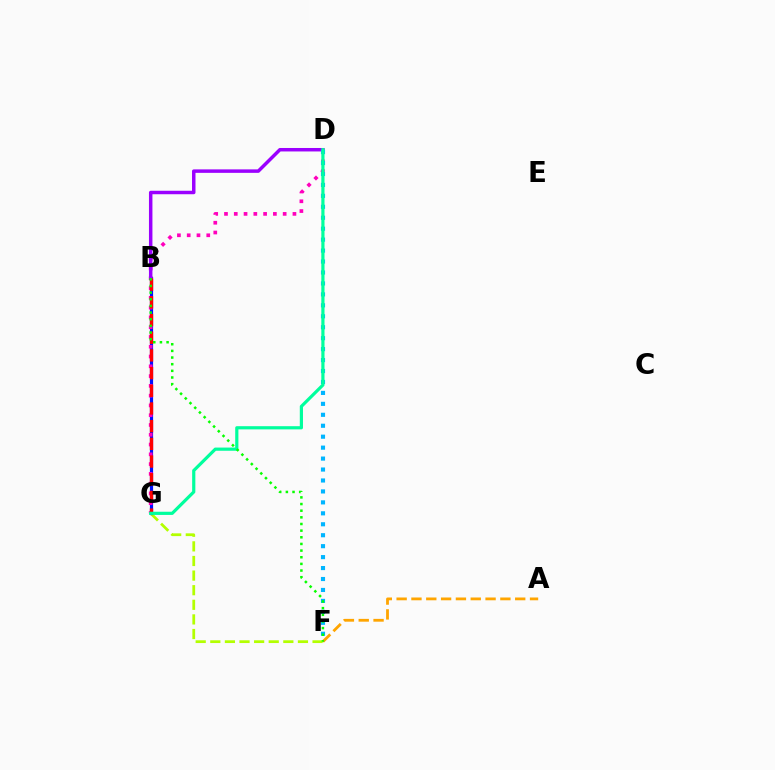{('A', 'F'): [{'color': '#ffa500', 'line_style': 'dashed', 'thickness': 2.01}], ('F', 'G'): [{'color': '#b3ff00', 'line_style': 'dashed', 'thickness': 1.98}], ('B', 'G'): [{'color': '#0010ff', 'line_style': 'solid', 'thickness': 2.3}, {'color': '#ff0000', 'line_style': 'dashed', 'thickness': 2.4}], ('D', 'G'): [{'color': '#ff00bd', 'line_style': 'dotted', 'thickness': 2.66}, {'color': '#00ff9d', 'line_style': 'solid', 'thickness': 2.3}], ('B', 'D'): [{'color': '#9b00ff', 'line_style': 'solid', 'thickness': 2.5}], ('D', 'F'): [{'color': '#00b5ff', 'line_style': 'dotted', 'thickness': 2.97}], ('B', 'F'): [{'color': '#08ff00', 'line_style': 'dotted', 'thickness': 1.81}]}